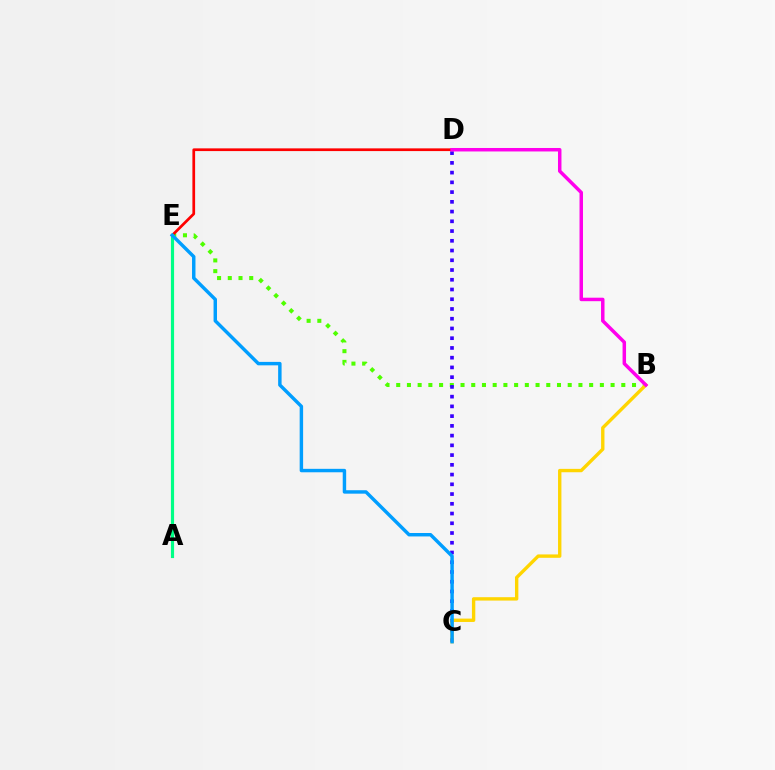{('B', 'E'): [{'color': '#4fff00', 'line_style': 'dotted', 'thickness': 2.91}], ('C', 'D'): [{'color': '#3700ff', 'line_style': 'dotted', 'thickness': 2.65}], ('D', 'E'): [{'color': '#ff0000', 'line_style': 'solid', 'thickness': 1.95}], ('A', 'E'): [{'color': '#00ff86', 'line_style': 'solid', 'thickness': 2.27}], ('B', 'C'): [{'color': '#ffd500', 'line_style': 'solid', 'thickness': 2.43}], ('B', 'D'): [{'color': '#ff00ed', 'line_style': 'solid', 'thickness': 2.51}], ('C', 'E'): [{'color': '#009eff', 'line_style': 'solid', 'thickness': 2.48}]}